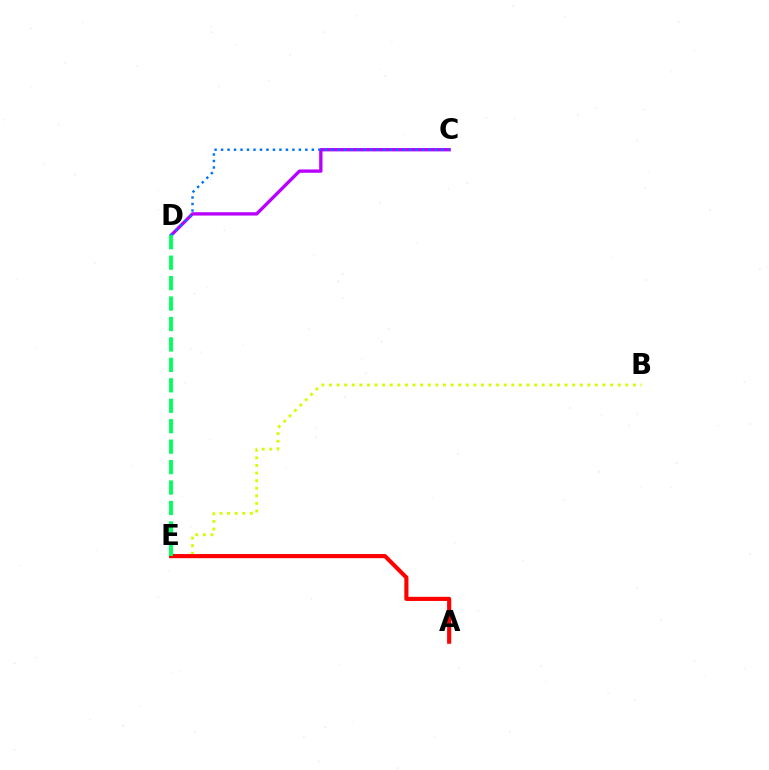{('B', 'E'): [{'color': '#d1ff00', 'line_style': 'dotted', 'thickness': 2.06}], ('C', 'D'): [{'color': '#b900ff', 'line_style': 'solid', 'thickness': 2.4}, {'color': '#0074ff', 'line_style': 'dotted', 'thickness': 1.76}], ('A', 'E'): [{'color': '#ff0000', 'line_style': 'solid', 'thickness': 2.97}], ('D', 'E'): [{'color': '#00ff5c', 'line_style': 'dashed', 'thickness': 2.78}]}